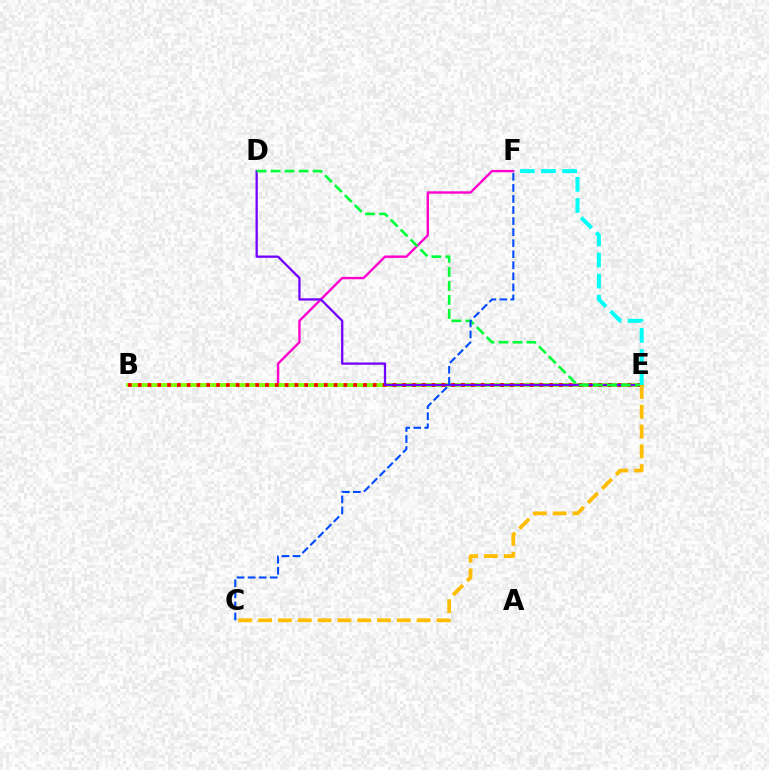{('B', 'F'): [{'color': '#ff00cf', 'line_style': 'solid', 'thickness': 1.71}], ('B', 'E'): [{'color': '#84ff00', 'line_style': 'solid', 'thickness': 2.74}, {'color': '#ff0000', 'line_style': 'dotted', 'thickness': 2.66}], ('D', 'E'): [{'color': '#7200ff', 'line_style': 'solid', 'thickness': 1.64}, {'color': '#00ff39', 'line_style': 'dashed', 'thickness': 1.9}], ('C', 'F'): [{'color': '#004bff', 'line_style': 'dashed', 'thickness': 1.5}], ('E', 'F'): [{'color': '#00fff6', 'line_style': 'dashed', 'thickness': 2.87}], ('C', 'E'): [{'color': '#ffbd00', 'line_style': 'dashed', 'thickness': 2.69}]}